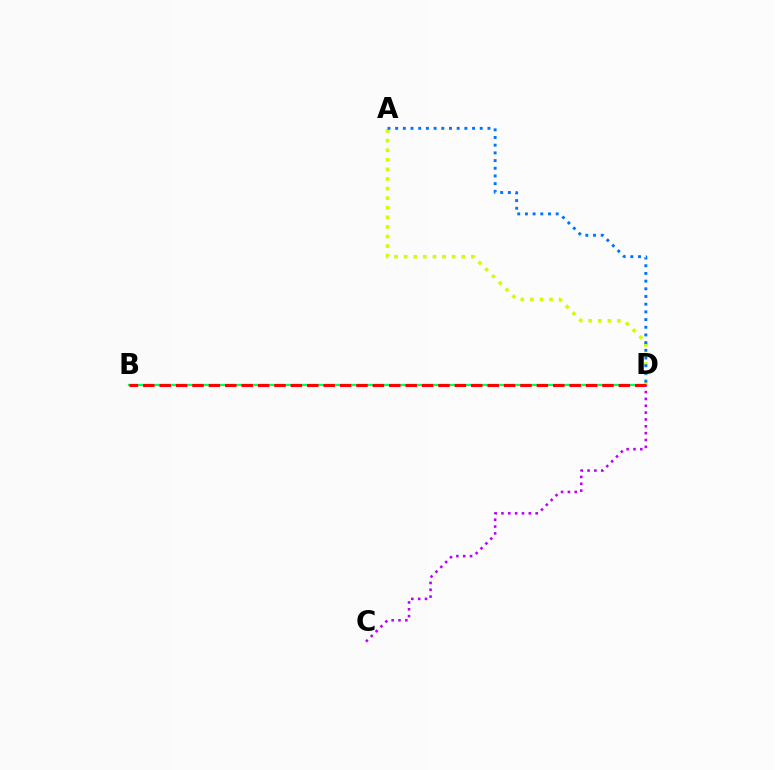{('B', 'D'): [{'color': '#00ff5c', 'line_style': 'solid', 'thickness': 1.6}, {'color': '#ff0000', 'line_style': 'dashed', 'thickness': 2.23}], ('A', 'D'): [{'color': '#d1ff00', 'line_style': 'dotted', 'thickness': 2.6}, {'color': '#0074ff', 'line_style': 'dotted', 'thickness': 2.09}], ('C', 'D'): [{'color': '#b900ff', 'line_style': 'dotted', 'thickness': 1.86}]}